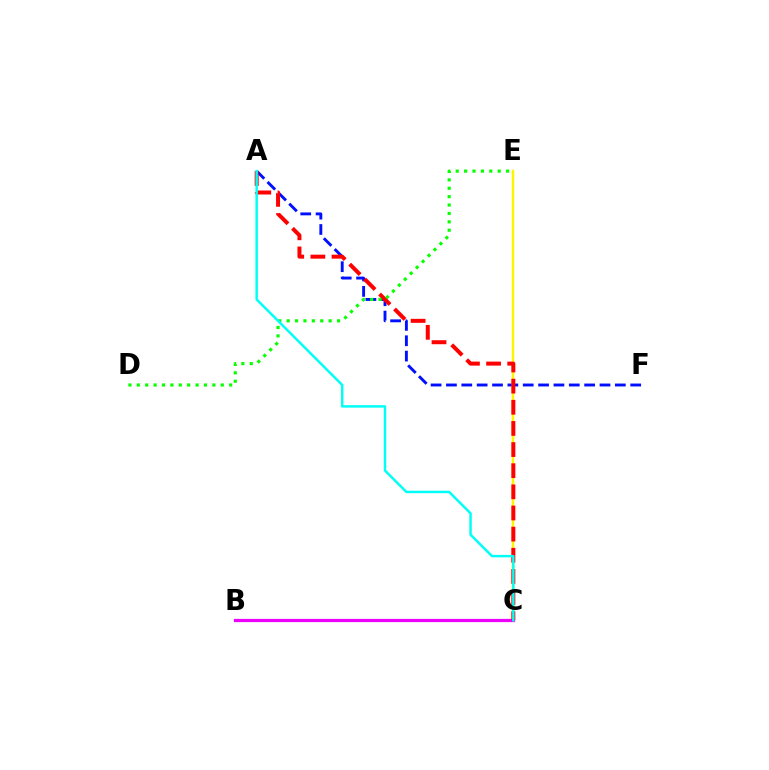{('A', 'F'): [{'color': '#0010ff', 'line_style': 'dashed', 'thickness': 2.09}], ('C', 'E'): [{'color': '#fcf500', 'line_style': 'solid', 'thickness': 1.79}], ('B', 'C'): [{'color': '#ee00ff', 'line_style': 'solid', 'thickness': 2.32}], ('A', 'C'): [{'color': '#ff0000', 'line_style': 'dashed', 'thickness': 2.87}, {'color': '#00fff6', 'line_style': 'solid', 'thickness': 1.77}], ('D', 'E'): [{'color': '#08ff00', 'line_style': 'dotted', 'thickness': 2.28}]}